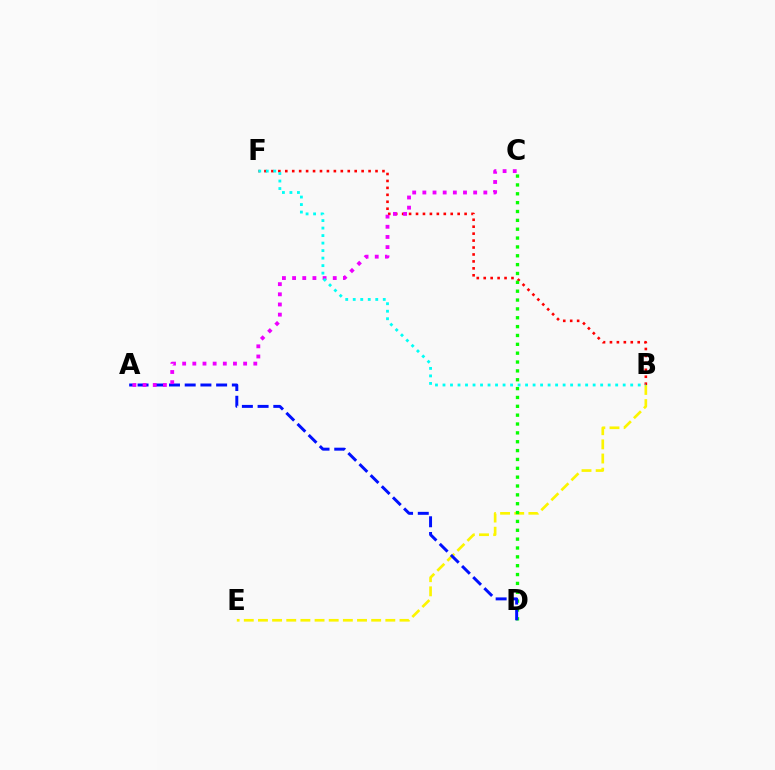{('B', 'E'): [{'color': '#fcf500', 'line_style': 'dashed', 'thickness': 1.92}], ('B', 'F'): [{'color': '#ff0000', 'line_style': 'dotted', 'thickness': 1.89}, {'color': '#00fff6', 'line_style': 'dotted', 'thickness': 2.04}], ('C', 'D'): [{'color': '#08ff00', 'line_style': 'dotted', 'thickness': 2.41}], ('A', 'D'): [{'color': '#0010ff', 'line_style': 'dashed', 'thickness': 2.13}], ('A', 'C'): [{'color': '#ee00ff', 'line_style': 'dotted', 'thickness': 2.76}]}